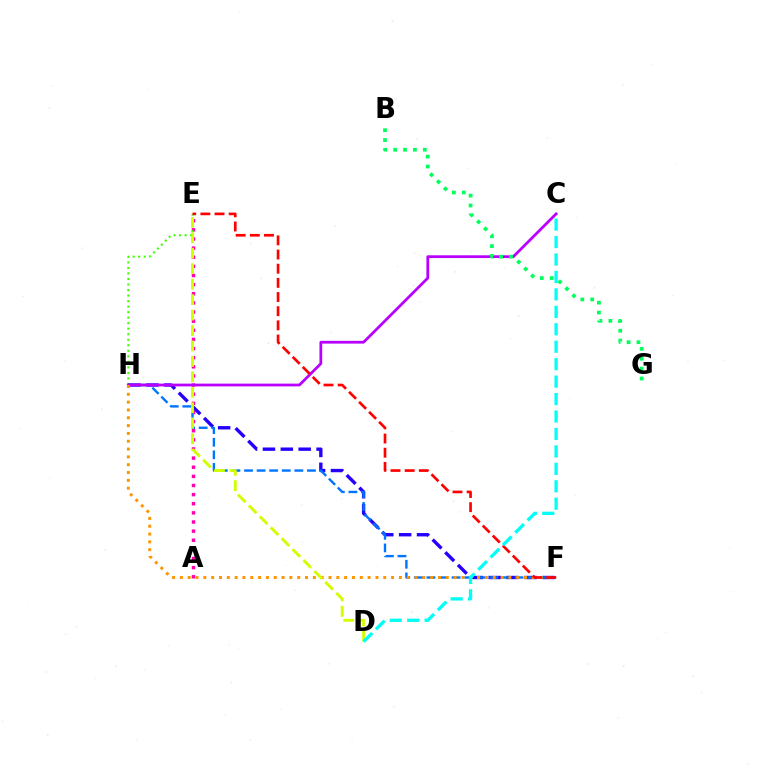{('A', 'E'): [{'color': '#ff00ac', 'line_style': 'dotted', 'thickness': 2.48}], ('E', 'H'): [{'color': '#3dff00', 'line_style': 'dotted', 'thickness': 1.5}], ('F', 'H'): [{'color': '#2500ff', 'line_style': 'dashed', 'thickness': 2.43}, {'color': '#0074ff', 'line_style': 'dashed', 'thickness': 1.71}, {'color': '#ff9400', 'line_style': 'dotted', 'thickness': 2.13}], ('C', 'H'): [{'color': '#b900ff', 'line_style': 'solid', 'thickness': 1.99}], ('E', 'F'): [{'color': '#ff0000', 'line_style': 'dashed', 'thickness': 1.92}], ('B', 'G'): [{'color': '#00ff5c', 'line_style': 'dotted', 'thickness': 2.69}], ('D', 'E'): [{'color': '#d1ff00', 'line_style': 'dashed', 'thickness': 2.1}], ('C', 'D'): [{'color': '#00fff6', 'line_style': 'dashed', 'thickness': 2.37}]}